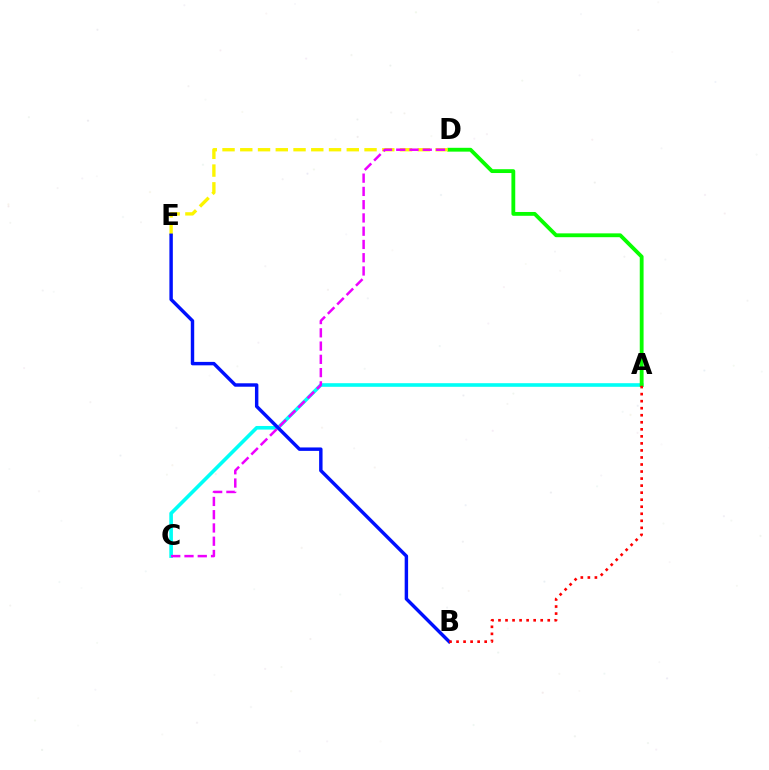{('A', 'C'): [{'color': '#00fff6', 'line_style': 'solid', 'thickness': 2.6}], ('A', 'D'): [{'color': '#08ff00', 'line_style': 'solid', 'thickness': 2.76}], ('D', 'E'): [{'color': '#fcf500', 'line_style': 'dashed', 'thickness': 2.41}], ('B', 'E'): [{'color': '#0010ff', 'line_style': 'solid', 'thickness': 2.47}], ('A', 'B'): [{'color': '#ff0000', 'line_style': 'dotted', 'thickness': 1.91}], ('C', 'D'): [{'color': '#ee00ff', 'line_style': 'dashed', 'thickness': 1.8}]}